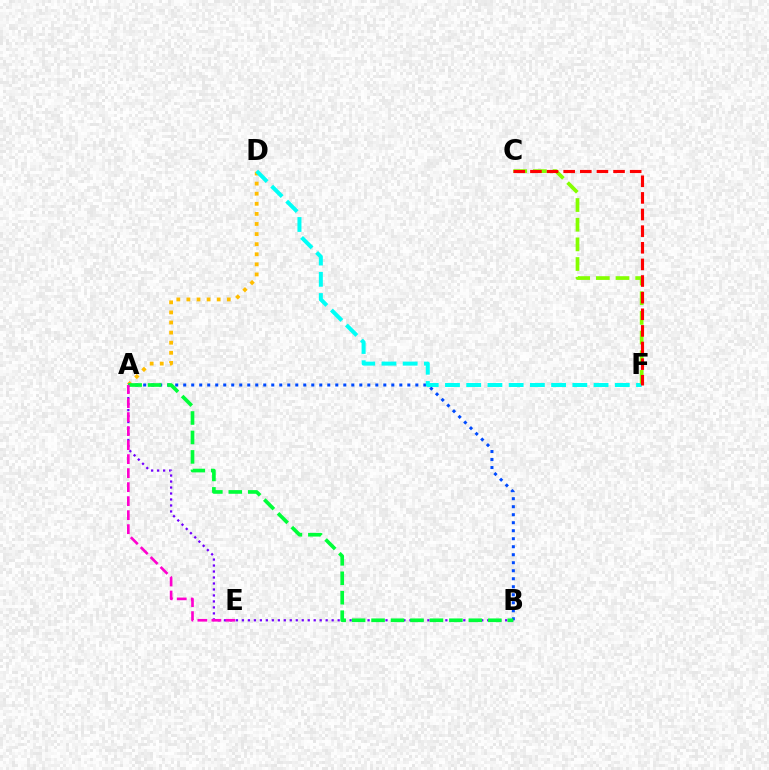{('A', 'D'): [{'color': '#ffbd00', 'line_style': 'dotted', 'thickness': 2.74}], ('A', 'B'): [{'color': '#004bff', 'line_style': 'dotted', 'thickness': 2.17}, {'color': '#7200ff', 'line_style': 'dotted', 'thickness': 1.63}, {'color': '#00ff39', 'line_style': 'dashed', 'thickness': 2.64}], ('D', 'F'): [{'color': '#00fff6', 'line_style': 'dashed', 'thickness': 2.88}], ('C', 'F'): [{'color': '#84ff00', 'line_style': 'dashed', 'thickness': 2.67}, {'color': '#ff0000', 'line_style': 'dashed', 'thickness': 2.26}], ('A', 'E'): [{'color': '#ff00cf', 'line_style': 'dashed', 'thickness': 1.9}]}